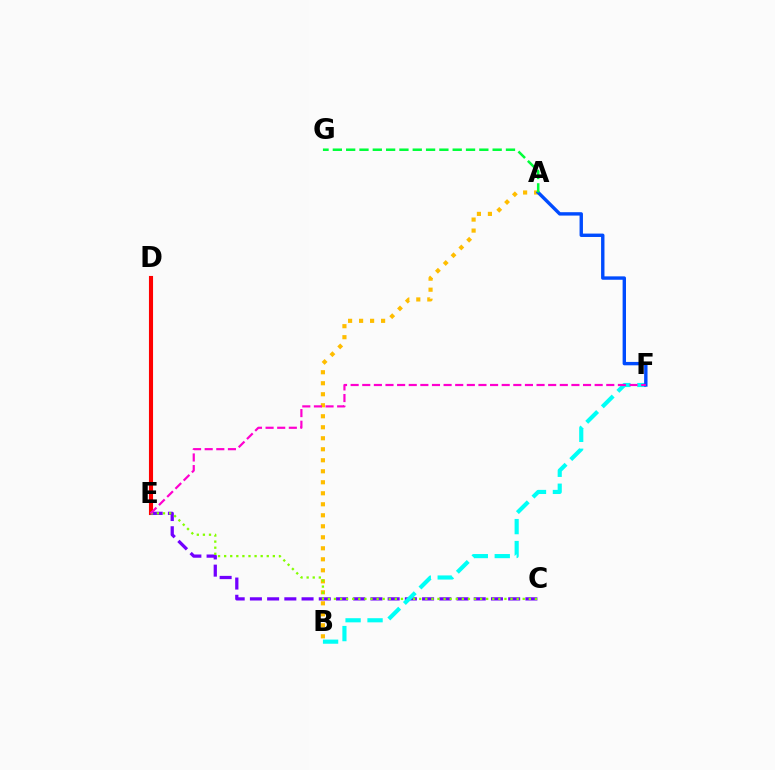{('A', 'B'): [{'color': '#ffbd00', 'line_style': 'dotted', 'thickness': 2.99}], ('D', 'E'): [{'color': '#ff0000', 'line_style': 'solid', 'thickness': 2.95}], ('C', 'E'): [{'color': '#7200ff', 'line_style': 'dashed', 'thickness': 2.34}, {'color': '#84ff00', 'line_style': 'dotted', 'thickness': 1.65}], ('B', 'F'): [{'color': '#00fff6', 'line_style': 'dashed', 'thickness': 2.98}], ('A', 'F'): [{'color': '#004bff', 'line_style': 'solid', 'thickness': 2.44}], ('A', 'G'): [{'color': '#00ff39', 'line_style': 'dashed', 'thickness': 1.81}], ('E', 'F'): [{'color': '#ff00cf', 'line_style': 'dashed', 'thickness': 1.58}]}